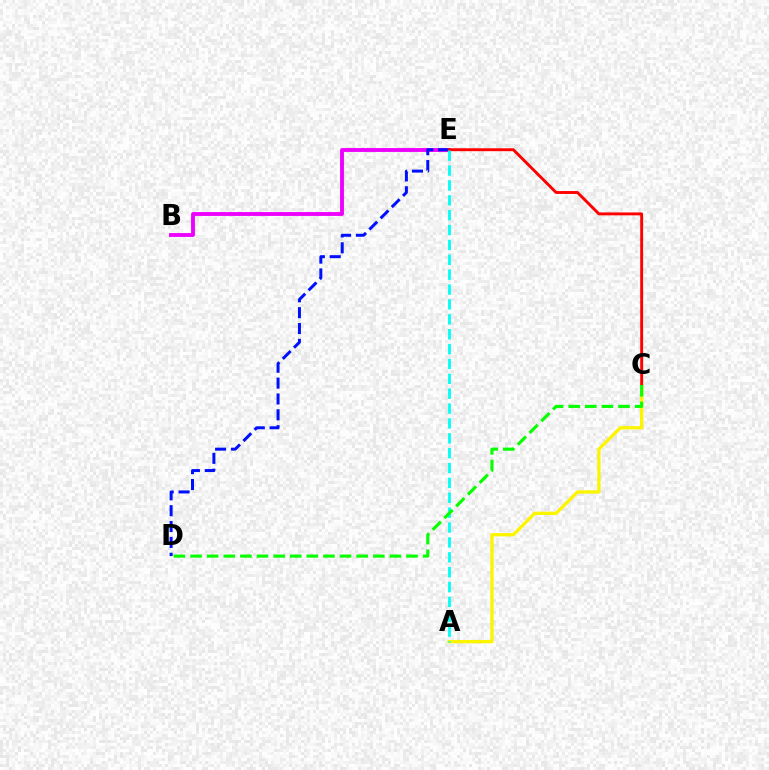{('B', 'E'): [{'color': '#ee00ff', 'line_style': 'solid', 'thickness': 2.78}], ('A', 'C'): [{'color': '#fcf500', 'line_style': 'solid', 'thickness': 2.39}], ('D', 'E'): [{'color': '#0010ff', 'line_style': 'dashed', 'thickness': 2.15}], ('C', 'E'): [{'color': '#ff0000', 'line_style': 'solid', 'thickness': 2.09}], ('A', 'E'): [{'color': '#00fff6', 'line_style': 'dashed', 'thickness': 2.02}], ('C', 'D'): [{'color': '#08ff00', 'line_style': 'dashed', 'thickness': 2.26}]}